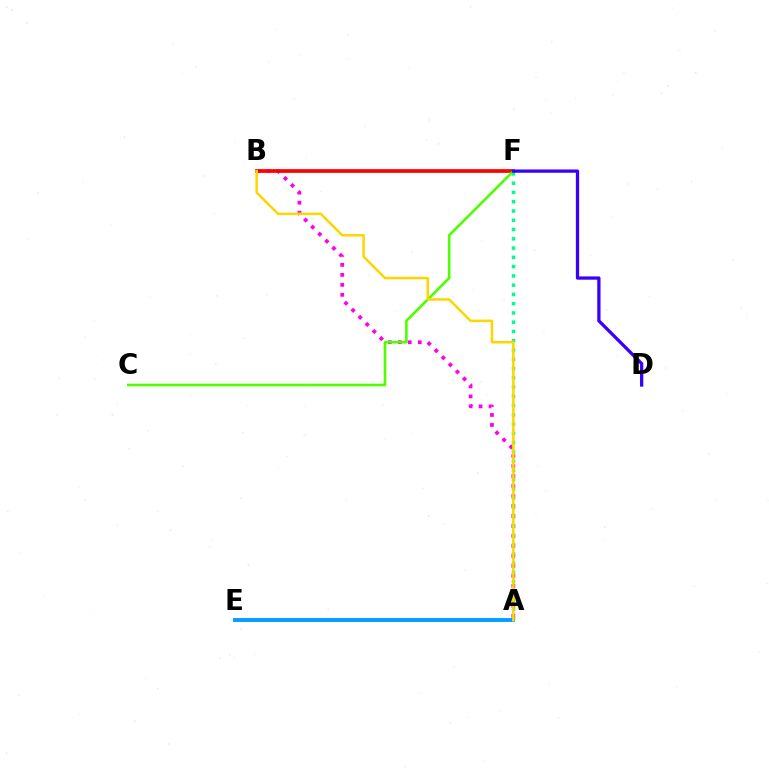{('A', 'B'): [{'color': '#ff00ed', 'line_style': 'dotted', 'thickness': 2.71}, {'color': '#ffd500', 'line_style': 'solid', 'thickness': 1.8}], ('A', 'F'): [{'color': '#00ff86', 'line_style': 'dotted', 'thickness': 2.52}], ('B', 'F'): [{'color': '#ff0000', 'line_style': 'solid', 'thickness': 2.66}], ('C', 'F'): [{'color': '#4fff00', 'line_style': 'solid', 'thickness': 1.89}], ('D', 'F'): [{'color': '#3700ff', 'line_style': 'solid', 'thickness': 2.36}], ('A', 'E'): [{'color': '#009eff', 'line_style': 'solid', 'thickness': 2.79}]}